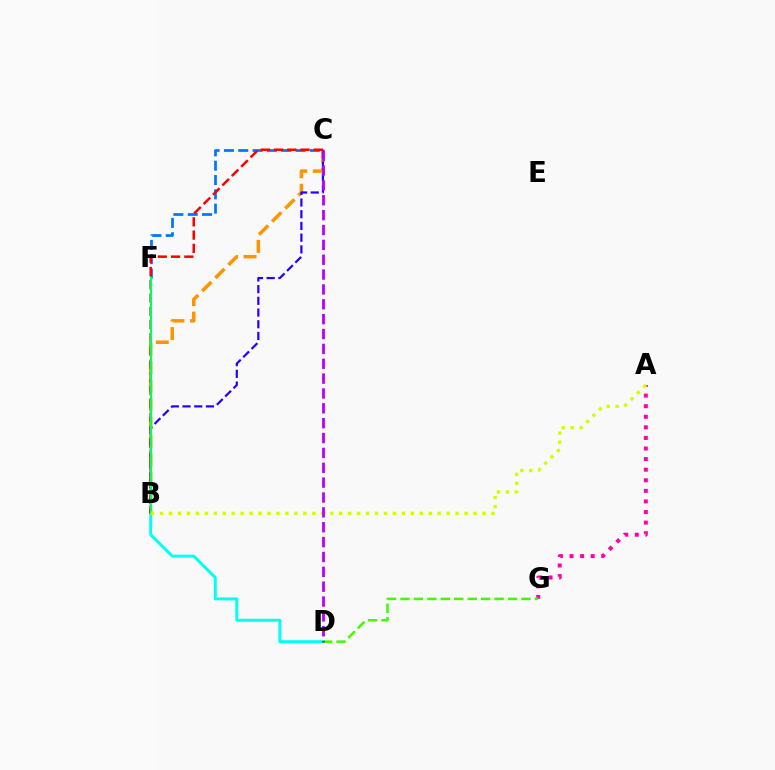{('B', 'D'): [{'color': '#00fff6', 'line_style': 'solid', 'thickness': 2.13}], ('A', 'G'): [{'color': '#ff00ac', 'line_style': 'dotted', 'thickness': 2.88}], ('B', 'C'): [{'color': '#ff9400', 'line_style': 'dashed', 'thickness': 2.52}, {'color': '#2500ff', 'line_style': 'dashed', 'thickness': 1.59}, {'color': '#ff0000', 'line_style': 'dashed', 'thickness': 1.8}], ('C', 'F'): [{'color': '#0074ff', 'line_style': 'dashed', 'thickness': 1.94}], ('D', 'G'): [{'color': '#3dff00', 'line_style': 'dashed', 'thickness': 1.83}], ('B', 'F'): [{'color': '#00ff5c', 'line_style': 'solid', 'thickness': 1.59}], ('A', 'B'): [{'color': '#d1ff00', 'line_style': 'dotted', 'thickness': 2.43}], ('C', 'D'): [{'color': '#b900ff', 'line_style': 'dashed', 'thickness': 2.02}]}